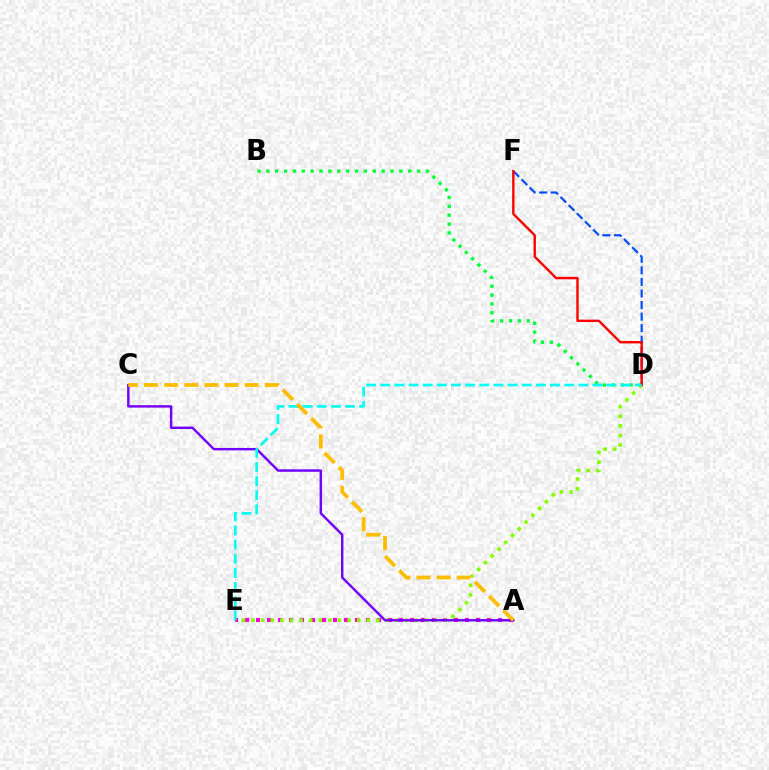{('A', 'E'): [{'color': '#ff00cf', 'line_style': 'dotted', 'thickness': 2.99}], ('B', 'D'): [{'color': '#00ff39', 'line_style': 'dotted', 'thickness': 2.41}], ('D', 'F'): [{'color': '#004bff', 'line_style': 'dashed', 'thickness': 1.57}, {'color': '#ff0000', 'line_style': 'solid', 'thickness': 1.73}], ('D', 'E'): [{'color': '#84ff00', 'line_style': 'dotted', 'thickness': 2.61}, {'color': '#00fff6', 'line_style': 'dashed', 'thickness': 1.92}], ('A', 'C'): [{'color': '#7200ff', 'line_style': 'solid', 'thickness': 1.75}, {'color': '#ffbd00', 'line_style': 'dashed', 'thickness': 2.73}]}